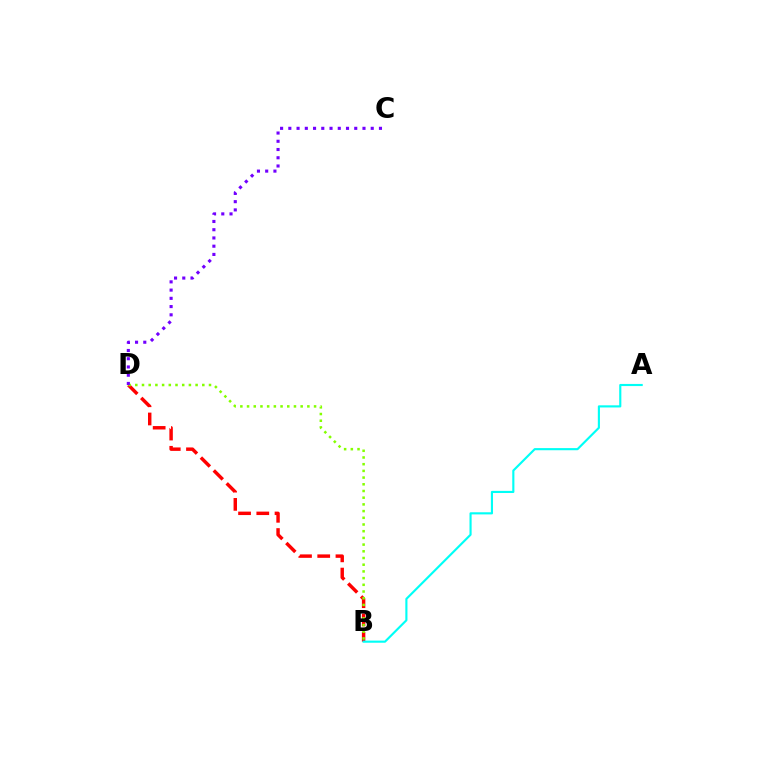{('B', 'D'): [{'color': '#ff0000', 'line_style': 'dashed', 'thickness': 2.48}, {'color': '#84ff00', 'line_style': 'dotted', 'thickness': 1.82}], ('A', 'B'): [{'color': '#00fff6', 'line_style': 'solid', 'thickness': 1.54}], ('C', 'D'): [{'color': '#7200ff', 'line_style': 'dotted', 'thickness': 2.24}]}